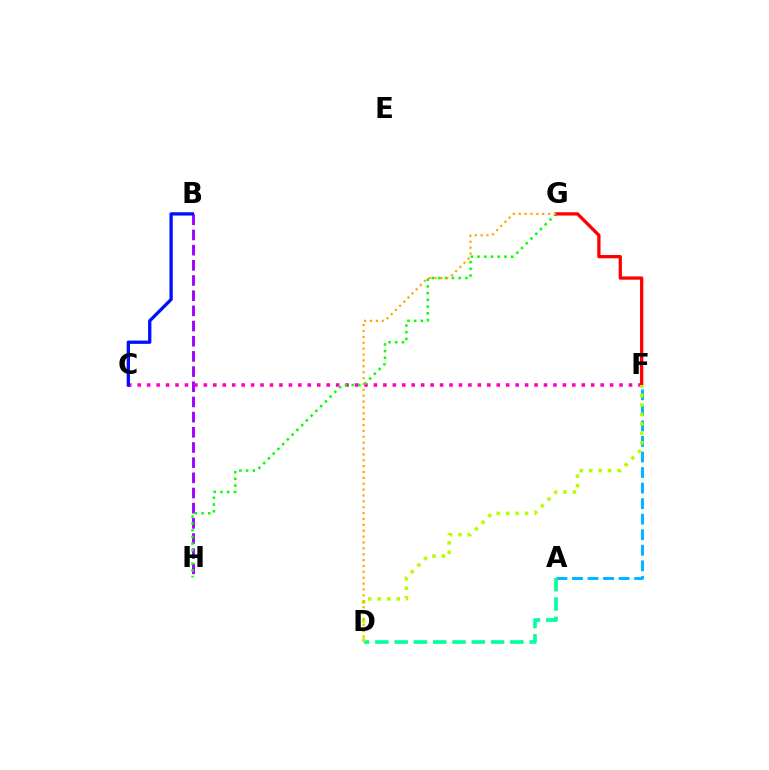{('B', 'H'): [{'color': '#9b00ff', 'line_style': 'dashed', 'thickness': 2.06}], ('A', 'F'): [{'color': '#00b5ff', 'line_style': 'dashed', 'thickness': 2.11}], ('A', 'D'): [{'color': '#00ff9d', 'line_style': 'dashed', 'thickness': 2.62}], ('C', 'F'): [{'color': '#ff00bd', 'line_style': 'dotted', 'thickness': 2.57}], ('B', 'C'): [{'color': '#0010ff', 'line_style': 'solid', 'thickness': 2.37}], ('G', 'H'): [{'color': '#08ff00', 'line_style': 'dotted', 'thickness': 1.82}], ('F', 'G'): [{'color': '#ff0000', 'line_style': 'solid', 'thickness': 2.37}], ('D', 'F'): [{'color': '#b3ff00', 'line_style': 'dotted', 'thickness': 2.57}], ('D', 'G'): [{'color': '#ffa500', 'line_style': 'dotted', 'thickness': 1.6}]}